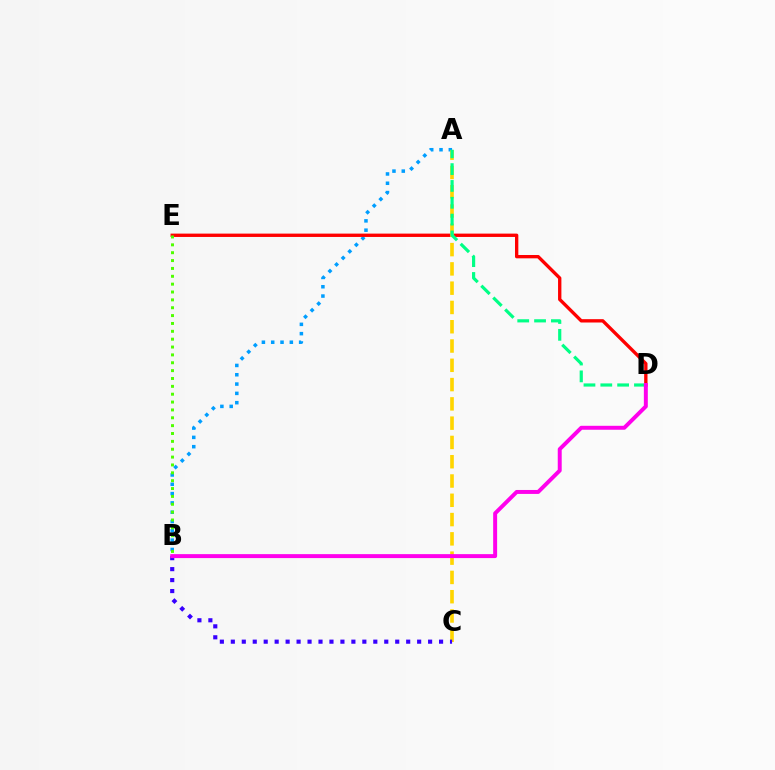{('A', 'B'): [{'color': '#009eff', 'line_style': 'dotted', 'thickness': 2.53}], ('D', 'E'): [{'color': '#ff0000', 'line_style': 'solid', 'thickness': 2.41}], ('A', 'C'): [{'color': '#ffd500', 'line_style': 'dashed', 'thickness': 2.62}], ('A', 'D'): [{'color': '#00ff86', 'line_style': 'dashed', 'thickness': 2.29}], ('B', 'E'): [{'color': '#4fff00', 'line_style': 'dotted', 'thickness': 2.14}], ('B', 'C'): [{'color': '#3700ff', 'line_style': 'dotted', 'thickness': 2.98}], ('B', 'D'): [{'color': '#ff00ed', 'line_style': 'solid', 'thickness': 2.85}]}